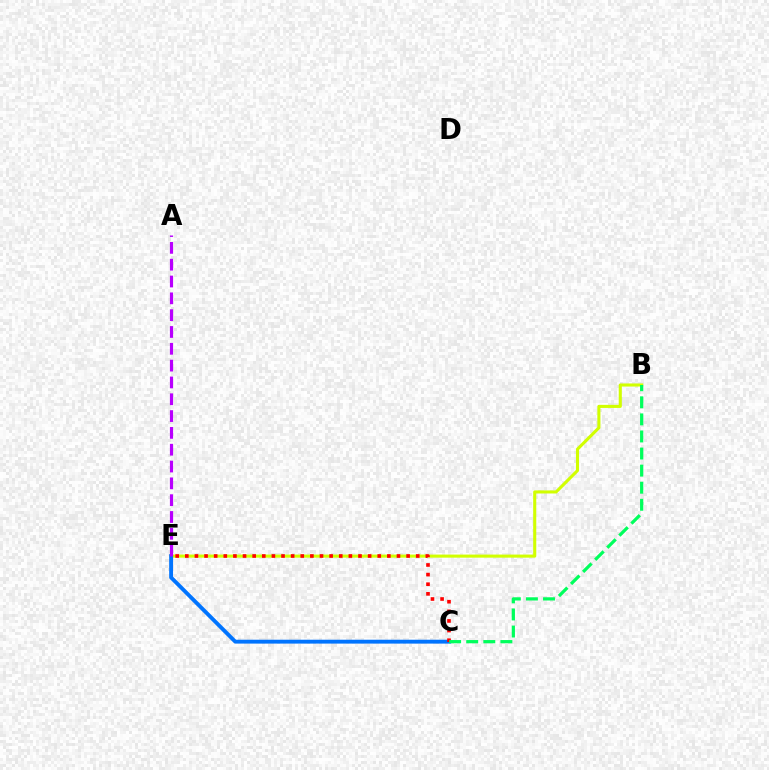{('B', 'E'): [{'color': '#d1ff00', 'line_style': 'solid', 'thickness': 2.22}], ('C', 'E'): [{'color': '#0074ff', 'line_style': 'solid', 'thickness': 2.79}, {'color': '#ff0000', 'line_style': 'dotted', 'thickness': 2.61}], ('A', 'E'): [{'color': '#b900ff', 'line_style': 'dashed', 'thickness': 2.28}], ('B', 'C'): [{'color': '#00ff5c', 'line_style': 'dashed', 'thickness': 2.32}]}